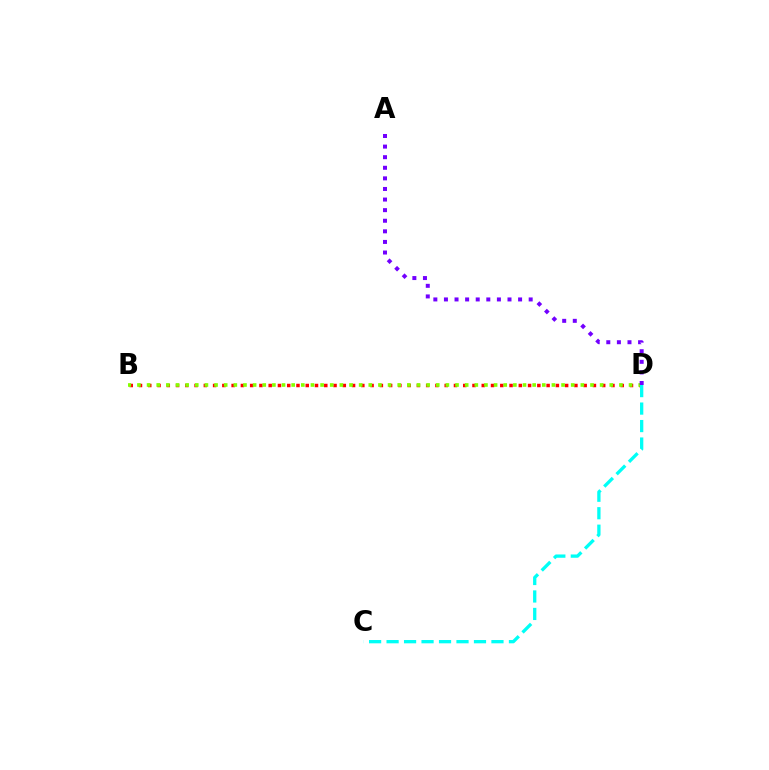{('B', 'D'): [{'color': '#ff0000', 'line_style': 'dotted', 'thickness': 2.52}, {'color': '#84ff00', 'line_style': 'dotted', 'thickness': 2.62}], ('A', 'D'): [{'color': '#7200ff', 'line_style': 'dotted', 'thickness': 2.88}], ('C', 'D'): [{'color': '#00fff6', 'line_style': 'dashed', 'thickness': 2.37}]}